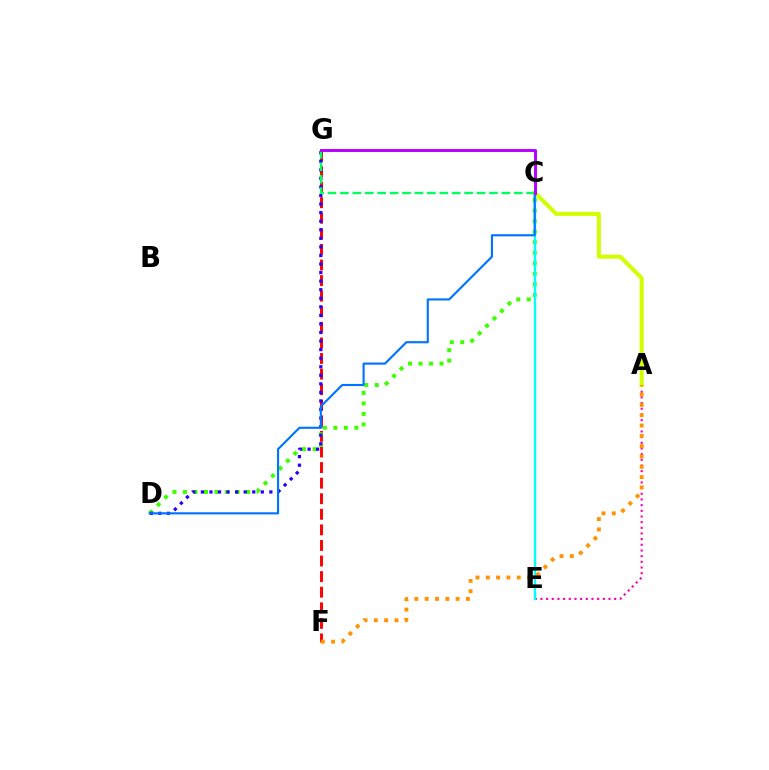{('A', 'E'): [{'color': '#ff00ac', 'line_style': 'dotted', 'thickness': 1.54}], ('A', 'C'): [{'color': '#d1ff00', 'line_style': 'solid', 'thickness': 2.91}], ('F', 'G'): [{'color': '#ff0000', 'line_style': 'dashed', 'thickness': 2.12}], ('C', 'D'): [{'color': '#3dff00', 'line_style': 'dotted', 'thickness': 2.86}, {'color': '#0074ff', 'line_style': 'solid', 'thickness': 1.54}], ('D', 'G'): [{'color': '#2500ff', 'line_style': 'dotted', 'thickness': 2.33}], ('C', 'E'): [{'color': '#00fff6', 'line_style': 'solid', 'thickness': 1.69}], ('A', 'F'): [{'color': '#ff9400', 'line_style': 'dotted', 'thickness': 2.8}], ('C', 'G'): [{'color': '#00ff5c', 'line_style': 'dashed', 'thickness': 1.69}, {'color': '#b900ff', 'line_style': 'solid', 'thickness': 2.13}]}